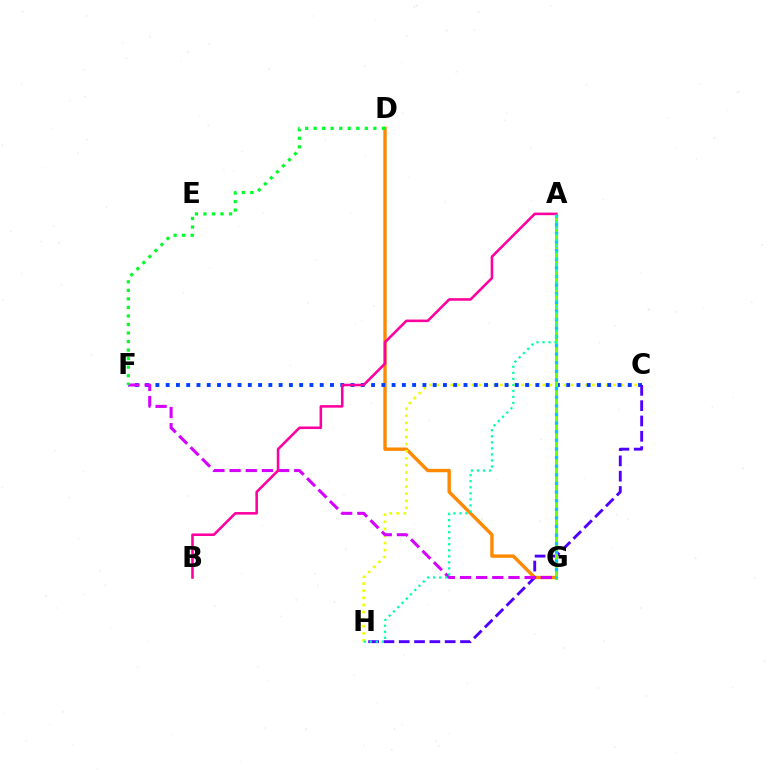{('D', 'G'): [{'color': '#ff8800', 'line_style': 'solid', 'thickness': 2.43}], ('A', 'G'): [{'color': '#ff0000', 'line_style': 'dotted', 'thickness': 1.84}, {'color': '#66ff00', 'line_style': 'solid', 'thickness': 2.15}, {'color': '#00c7ff', 'line_style': 'dotted', 'thickness': 2.34}], ('C', 'H'): [{'color': '#eeff00', 'line_style': 'dotted', 'thickness': 1.92}, {'color': '#4f00ff', 'line_style': 'dashed', 'thickness': 2.08}], ('C', 'F'): [{'color': '#003fff', 'line_style': 'dotted', 'thickness': 2.79}], ('F', 'G'): [{'color': '#d600ff', 'line_style': 'dashed', 'thickness': 2.2}], ('A', 'B'): [{'color': '#ff00a0', 'line_style': 'solid', 'thickness': 1.85}], ('D', 'F'): [{'color': '#00ff27', 'line_style': 'dotted', 'thickness': 2.32}], ('A', 'H'): [{'color': '#00ffaf', 'line_style': 'dotted', 'thickness': 1.64}]}